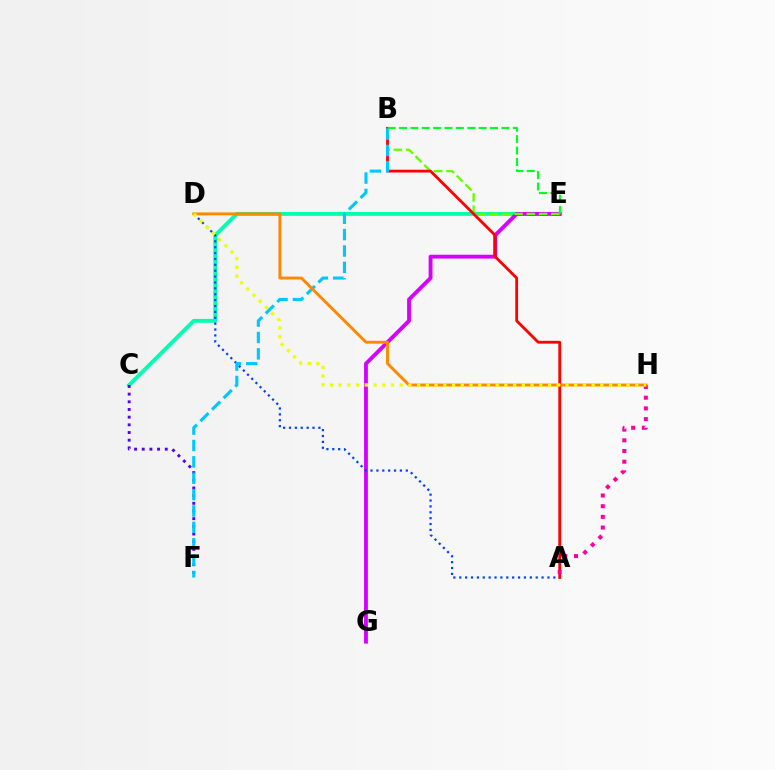{('C', 'E'): [{'color': '#00ffaf', 'line_style': 'solid', 'thickness': 2.79}], ('E', 'G'): [{'color': '#d600ff', 'line_style': 'solid', 'thickness': 2.77}], ('A', 'D'): [{'color': '#003fff', 'line_style': 'dotted', 'thickness': 1.6}], ('B', 'E'): [{'color': '#66ff00', 'line_style': 'dashed', 'thickness': 1.67}, {'color': '#00ff27', 'line_style': 'dashed', 'thickness': 1.55}], ('A', 'B'): [{'color': '#ff0000', 'line_style': 'solid', 'thickness': 2.01}], ('C', 'F'): [{'color': '#4f00ff', 'line_style': 'dotted', 'thickness': 2.09}], ('B', 'F'): [{'color': '#00c7ff', 'line_style': 'dashed', 'thickness': 2.23}], ('A', 'H'): [{'color': '#ff00a0', 'line_style': 'dotted', 'thickness': 2.9}], ('D', 'H'): [{'color': '#ff8800', 'line_style': 'solid', 'thickness': 2.09}, {'color': '#eeff00', 'line_style': 'dotted', 'thickness': 2.37}]}